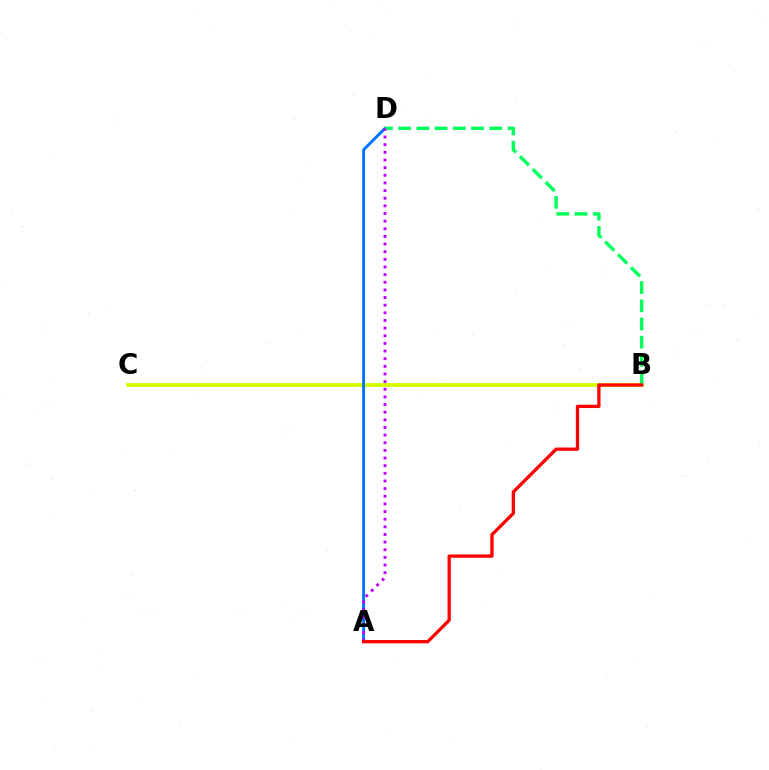{('B', 'C'): [{'color': '#d1ff00', 'line_style': 'solid', 'thickness': 2.74}], ('A', 'D'): [{'color': '#0074ff', 'line_style': 'solid', 'thickness': 2.11}, {'color': '#b900ff', 'line_style': 'dotted', 'thickness': 2.08}], ('B', 'D'): [{'color': '#00ff5c', 'line_style': 'dashed', 'thickness': 2.47}], ('A', 'B'): [{'color': '#ff0000', 'line_style': 'solid', 'thickness': 2.37}]}